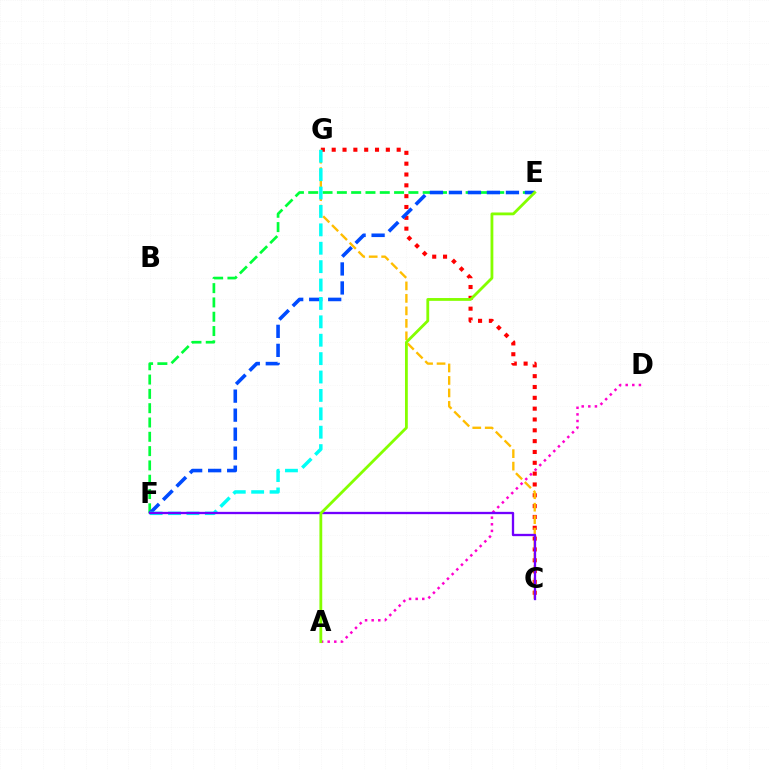{('E', 'F'): [{'color': '#00ff39', 'line_style': 'dashed', 'thickness': 1.94}, {'color': '#004bff', 'line_style': 'dashed', 'thickness': 2.58}], ('C', 'G'): [{'color': '#ff0000', 'line_style': 'dotted', 'thickness': 2.94}, {'color': '#ffbd00', 'line_style': 'dashed', 'thickness': 1.7}], ('A', 'D'): [{'color': '#ff00cf', 'line_style': 'dotted', 'thickness': 1.79}], ('F', 'G'): [{'color': '#00fff6', 'line_style': 'dashed', 'thickness': 2.5}], ('C', 'F'): [{'color': '#7200ff', 'line_style': 'solid', 'thickness': 1.66}], ('A', 'E'): [{'color': '#84ff00', 'line_style': 'solid', 'thickness': 2.02}]}